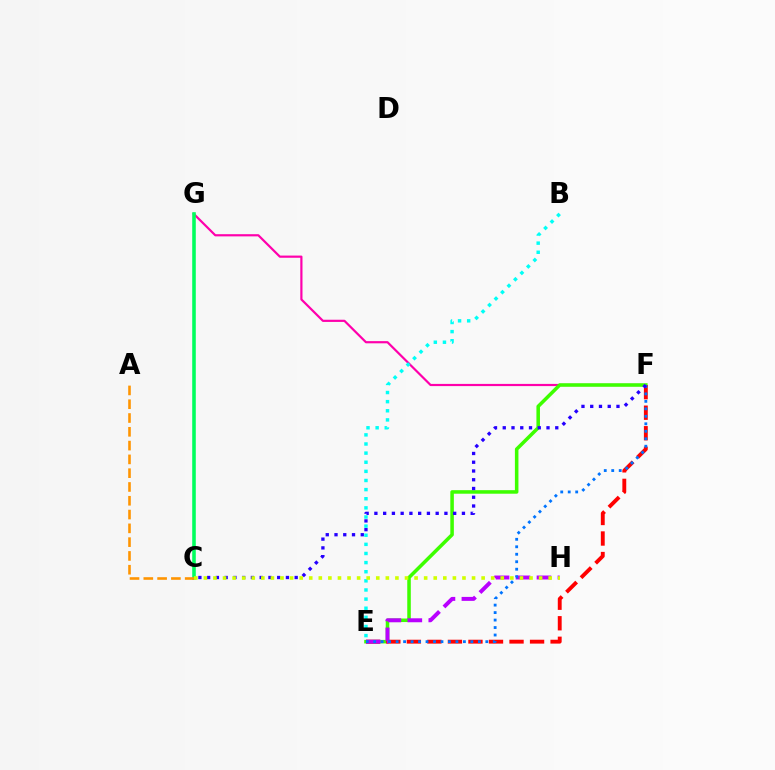{('F', 'G'): [{'color': '#ff00ac', 'line_style': 'solid', 'thickness': 1.58}], ('B', 'E'): [{'color': '#00fff6', 'line_style': 'dotted', 'thickness': 2.48}], ('C', 'G'): [{'color': '#00ff5c', 'line_style': 'solid', 'thickness': 2.57}], ('E', 'F'): [{'color': '#3dff00', 'line_style': 'solid', 'thickness': 2.55}, {'color': '#ff0000', 'line_style': 'dashed', 'thickness': 2.79}, {'color': '#0074ff', 'line_style': 'dotted', 'thickness': 2.03}], ('E', 'H'): [{'color': '#b900ff', 'line_style': 'dashed', 'thickness': 2.85}], ('C', 'F'): [{'color': '#2500ff', 'line_style': 'dotted', 'thickness': 2.38}], ('A', 'C'): [{'color': '#ff9400', 'line_style': 'dashed', 'thickness': 1.87}], ('C', 'H'): [{'color': '#d1ff00', 'line_style': 'dotted', 'thickness': 2.6}]}